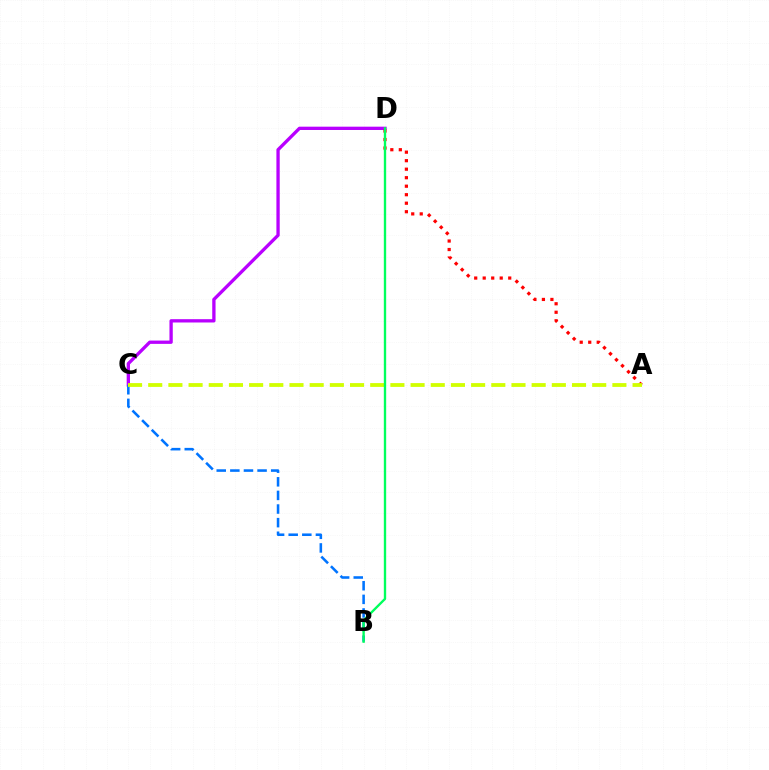{('C', 'D'): [{'color': '#b900ff', 'line_style': 'solid', 'thickness': 2.38}], ('A', 'D'): [{'color': '#ff0000', 'line_style': 'dotted', 'thickness': 2.31}], ('B', 'C'): [{'color': '#0074ff', 'line_style': 'dashed', 'thickness': 1.85}], ('A', 'C'): [{'color': '#d1ff00', 'line_style': 'dashed', 'thickness': 2.74}], ('B', 'D'): [{'color': '#00ff5c', 'line_style': 'solid', 'thickness': 1.69}]}